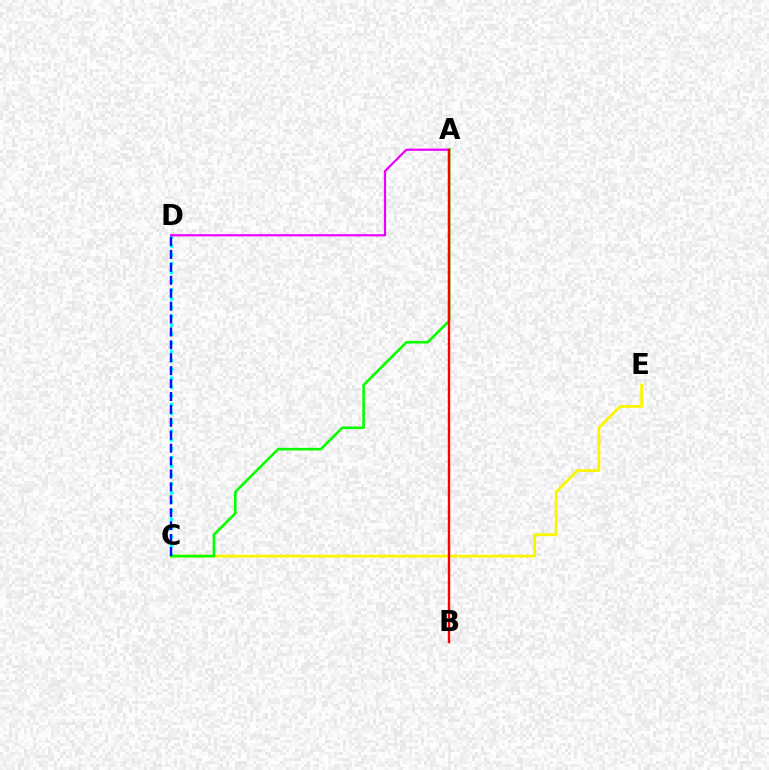{('C', 'E'): [{'color': '#fcf500', 'line_style': 'solid', 'thickness': 2.01}], ('C', 'D'): [{'color': '#00fff6', 'line_style': 'dotted', 'thickness': 2.4}, {'color': '#0010ff', 'line_style': 'dashed', 'thickness': 1.75}], ('A', 'D'): [{'color': '#ee00ff', 'line_style': 'solid', 'thickness': 1.61}], ('A', 'C'): [{'color': '#08ff00', 'line_style': 'solid', 'thickness': 1.88}], ('A', 'B'): [{'color': '#ff0000', 'line_style': 'solid', 'thickness': 1.73}]}